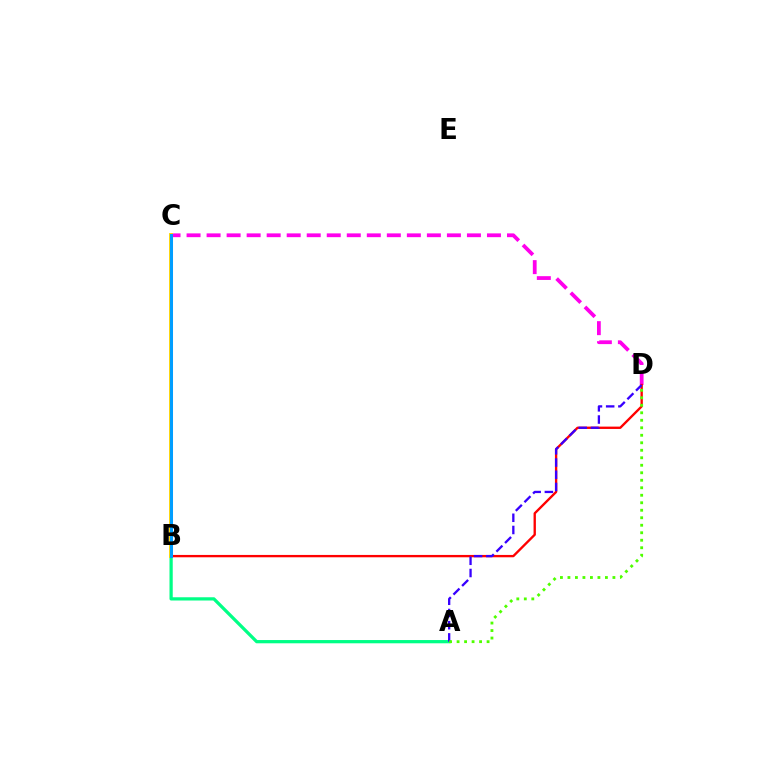{('C', 'D'): [{'color': '#ff00ed', 'line_style': 'dashed', 'thickness': 2.72}], ('B', 'D'): [{'color': '#ff0000', 'line_style': 'solid', 'thickness': 1.69}], ('A', 'B'): [{'color': '#00ff86', 'line_style': 'solid', 'thickness': 2.34}], ('B', 'C'): [{'color': '#ffd500', 'line_style': 'solid', 'thickness': 2.78}, {'color': '#009eff', 'line_style': 'solid', 'thickness': 2.18}], ('A', 'D'): [{'color': '#3700ff', 'line_style': 'dashed', 'thickness': 1.66}, {'color': '#4fff00', 'line_style': 'dotted', 'thickness': 2.04}]}